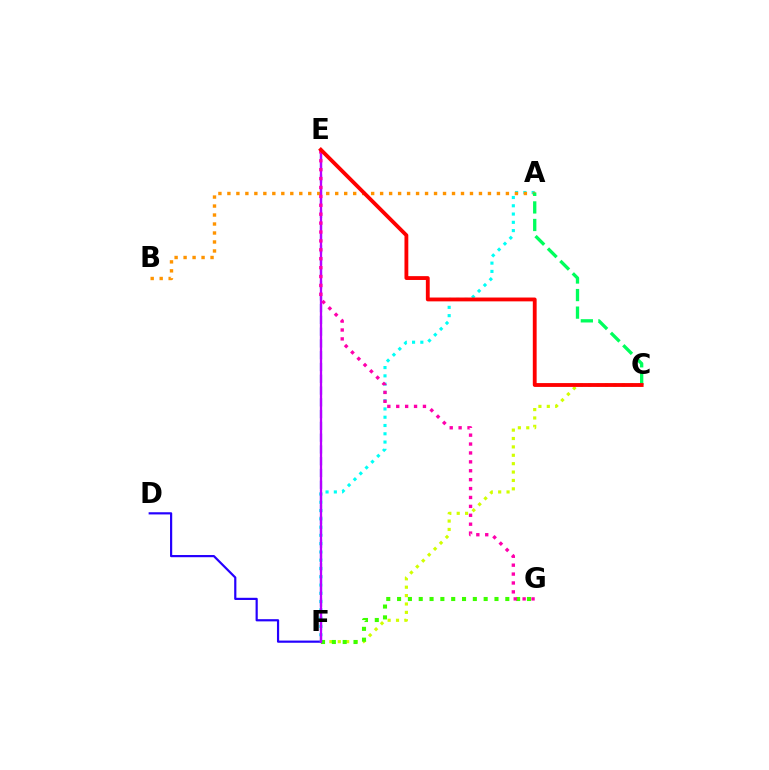{('D', 'F'): [{'color': '#2500ff', 'line_style': 'solid', 'thickness': 1.58}], ('C', 'F'): [{'color': '#d1ff00', 'line_style': 'dotted', 'thickness': 2.28}], ('A', 'F'): [{'color': '#00fff6', 'line_style': 'dotted', 'thickness': 2.25}], ('A', 'B'): [{'color': '#ff9400', 'line_style': 'dotted', 'thickness': 2.44}], ('F', 'G'): [{'color': '#3dff00', 'line_style': 'dotted', 'thickness': 2.94}], ('E', 'F'): [{'color': '#0074ff', 'line_style': 'dashed', 'thickness': 1.6}, {'color': '#b900ff', 'line_style': 'solid', 'thickness': 1.65}], ('E', 'G'): [{'color': '#ff00ac', 'line_style': 'dotted', 'thickness': 2.42}], ('A', 'C'): [{'color': '#00ff5c', 'line_style': 'dashed', 'thickness': 2.39}], ('C', 'E'): [{'color': '#ff0000', 'line_style': 'solid', 'thickness': 2.76}]}